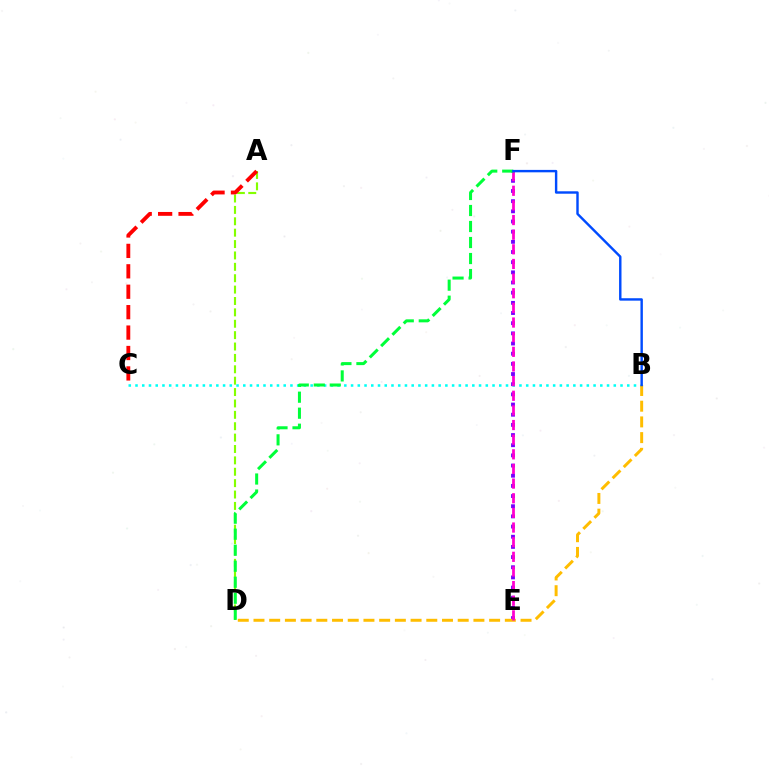{('A', 'D'): [{'color': '#84ff00', 'line_style': 'dashed', 'thickness': 1.55}], ('E', 'F'): [{'color': '#7200ff', 'line_style': 'dotted', 'thickness': 2.76}, {'color': '#ff00cf', 'line_style': 'dashed', 'thickness': 1.99}], ('B', 'C'): [{'color': '#00fff6', 'line_style': 'dotted', 'thickness': 1.83}], ('B', 'D'): [{'color': '#ffbd00', 'line_style': 'dashed', 'thickness': 2.13}], ('A', 'C'): [{'color': '#ff0000', 'line_style': 'dashed', 'thickness': 2.77}], ('D', 'F'): [{'color': '#00ff39', 'line_style': 'dashed', 'thickness': 2.18}], ('B', 'F'): [{'color': '#004bff', 'line_style': 'solid', 'thickness': 1.74}]}